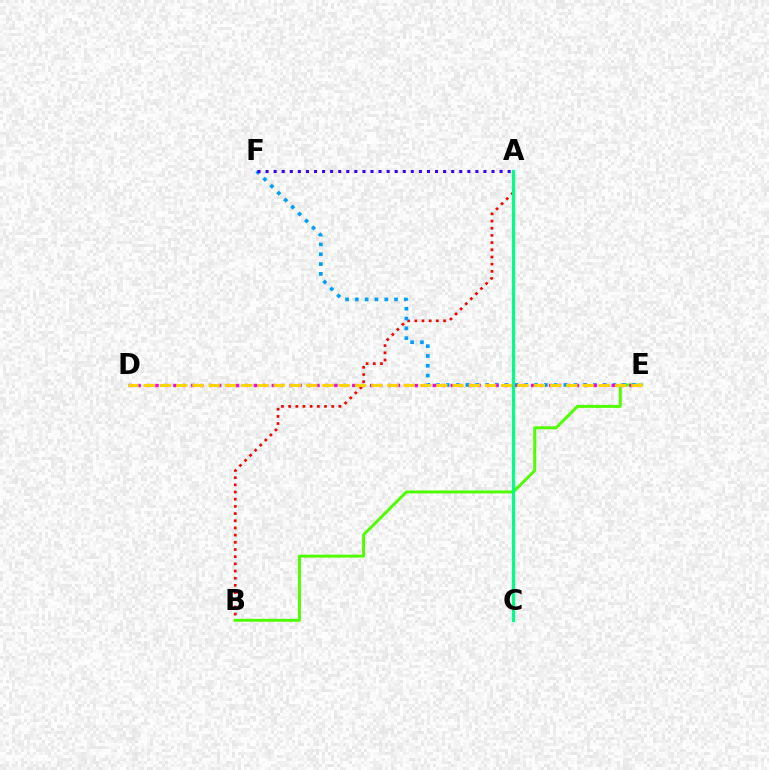{('A', 'B'): [{'color': '#ff0000', 'line_style': 'dotted', 'thickness': 1.95}], ('B', 'E'): [{'color': '#4fff00', 'line_style': 'solid', 'thickness': 2.14}], ('E', 'F'): [{'color': '#009eff', 'line_style': 'dotted', 'thickness': 2.66}], ('D', 'E'): [{'color': '#ff00ed', 'line_style': 'dotted', 'thickness': 2.43}, {'color': '#ffd500', 'line_style': 'dashed', 'thickness': 2.21}], ('A', 'C'): [{'color': '#00ff86', 'line_style': 'solid', 'thickness': 2.32}], ('A', 'F'): [{'color': '#3700ff', 'line_style': 'dotted', 'thickness': 2.19}]}